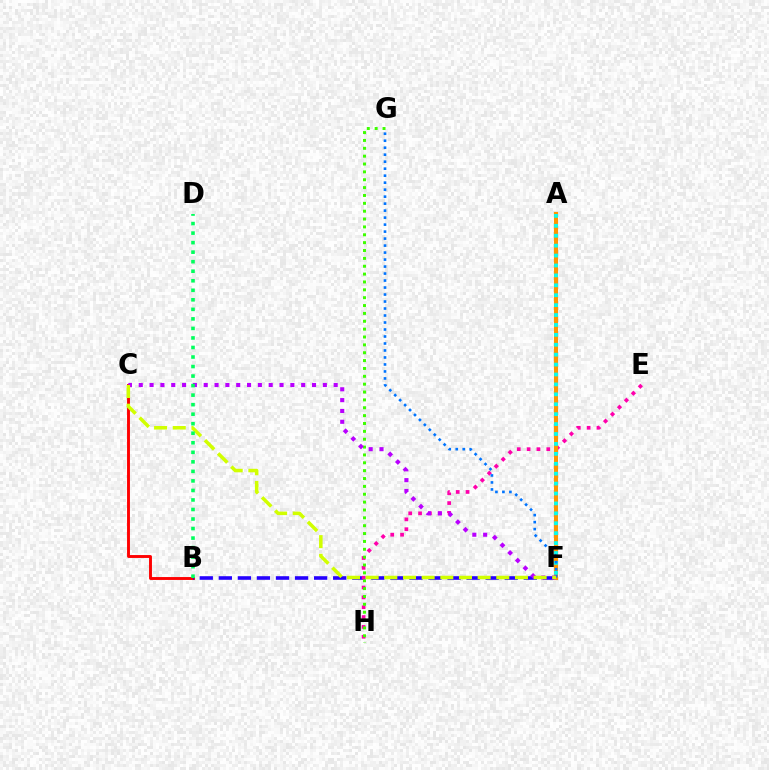{('B', 'C'): [{'color': '#ff0000', 'line_style': 'solid', 'thickness': 2.09}], ('B', 'F'): [{'color': '#2500ff', 'line_style': 'dashed', 'thickness': 2.59}], ('E', 'H'): [{'color': '#ff00ac', 'line_style': 'dotted', 'thickness': 2.67}], ('A', 'F'): [{'color': '#ff9400', 'line_style': 'solid', 'thickness': 2.96}, {'color': '#00fff6', 'line_style': 'dotted', 'thickness': 2.69}], ('G', 'H'): [{'color': '#3dff00', 'line_style': 'dotted', 'thickness': 2.14}], ('F', 'G'): [{'color': '#0074ff', 'line_style': 'dotted', 'thickness': 1.9}], ('C', 'F'): [{'color': '#b900ff', 'line_style': 'dotted', 'thickness': 2.94}, {'color': '#d1ff00', 'line_style': 'dashed', 'thickness': 2.54}], ('B', 'D'): [{'color': '#00ff5c', 'line_style': 'dotted', 'thickness': 2.59}]}